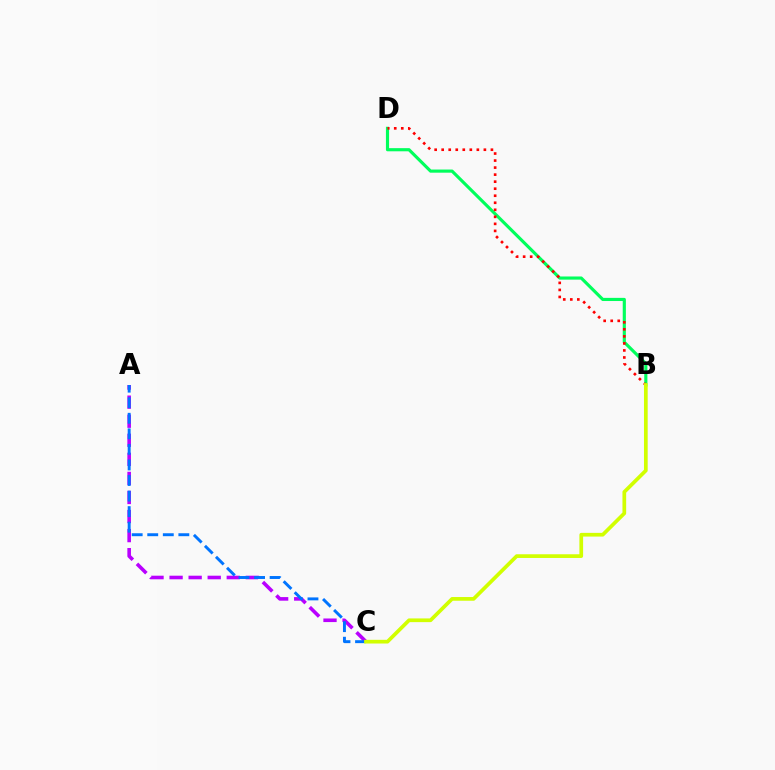{('A', 'C'): [{'color': '#b900ff', 'line_style': 'dashed', 'thickness': 2.59}, {'color': '#0074ff', 'line_style': 'dashed', 'thickness': 2.11}], ('B', 'D'): [{'color': '#00ff5c', 'line_style': 'solid', 'thickness': 2.27}, {'color': '#ff0000', 'line_style': 'dotted', 'thickness': 1.91}], ('B', 'C'): [{'color': '#d1ff00', 'line_style': 'solid', 'thickness': 2.67}]}